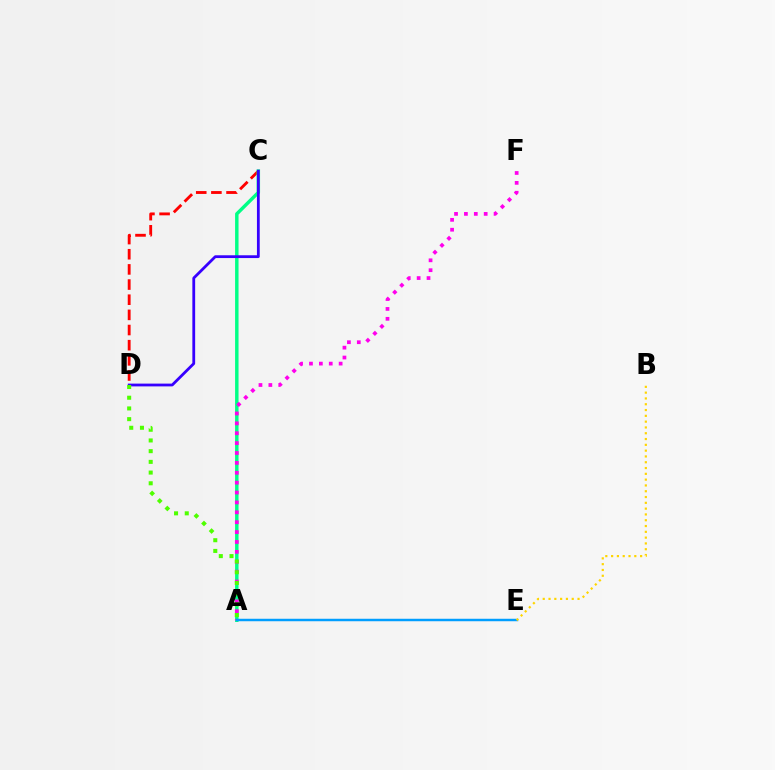{('C', 'D'): [{'color': '#ff0000', 'line_style': 'dashed', 'thickness': 2.06}, {'color': '#3700ff', 'line_style': 'solid', 'thickness': 2.01}], ('A', 'C'): [{'color': '#00ff86', 'line_style': 'solid', 'thickness': 2.48}], ('A', 'F'): [{'color': '#ff00ed', 'line_style': 'dotted', 'thickness': 2.69}], ('A', 'E'): [{'color': '#009eff', 'line_style': 'solid', 'thickness': 1.78}], ('B', 'E'): [{'color': '#ffd500', 'line_style': 'dotted', 'thickness': 1.58}], ('A', 'D'): [{'color': '#4fff00', 'line_style': 'dotted', 'thickness': 2.91}]}